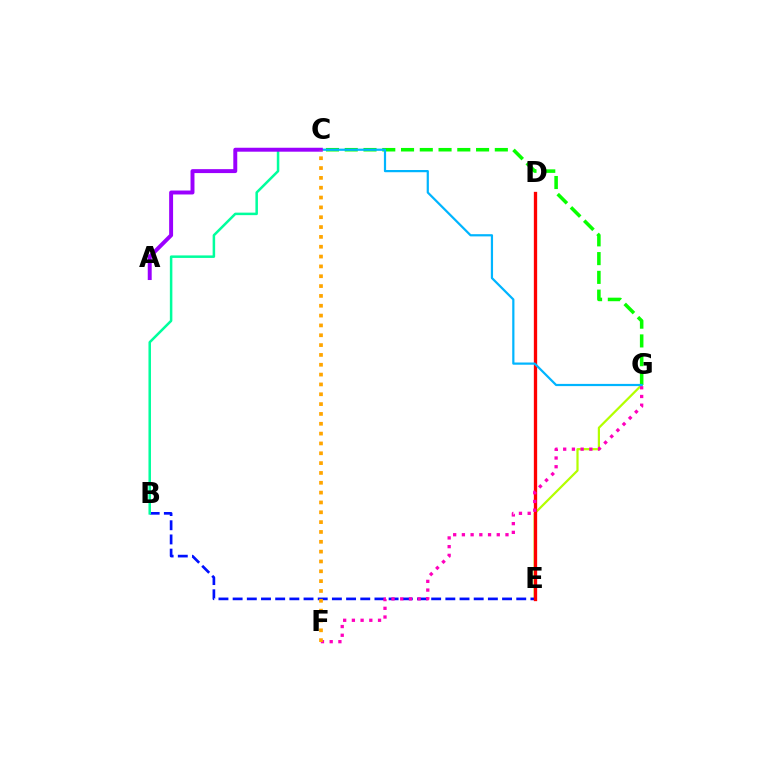{('E', 'G'): [{'color': '#b3ff00', 'line_style': 'solid', 'thickness': 1.6}], ('B', 'E'): [{'color': '#0010ff', 'line_style': 'dashed', 'thickness': 1.93}], ('D', 'E'): [{'color': '#ff0000', 'line_style': 'solid', 'thickness': 2.38}], ('B', 'C'): [{'color': '#00ff9d', 'line_style': 'solid', 'thickness': 1.81}], ('C', 'G'): [{'color': '#08ff00', 'line_style': 'dashed', 'thickness': 2.55}, {'color': '#00b5ff', 'line_style': 'solid', 'thickness': 1.59}], ('F', 'G'): [{'color': '#ff00bd', 'line_style': 'dotted', 'thickness': 2.37}], ('A', 'C'): [{'color': '#9b00ff', 'line_style': 'solid', 'thickness': 2.84}], ('C', 'F'): [{'color': '#ffa500', 'line_style': 'dotted', 'thickness': 2.67}]}